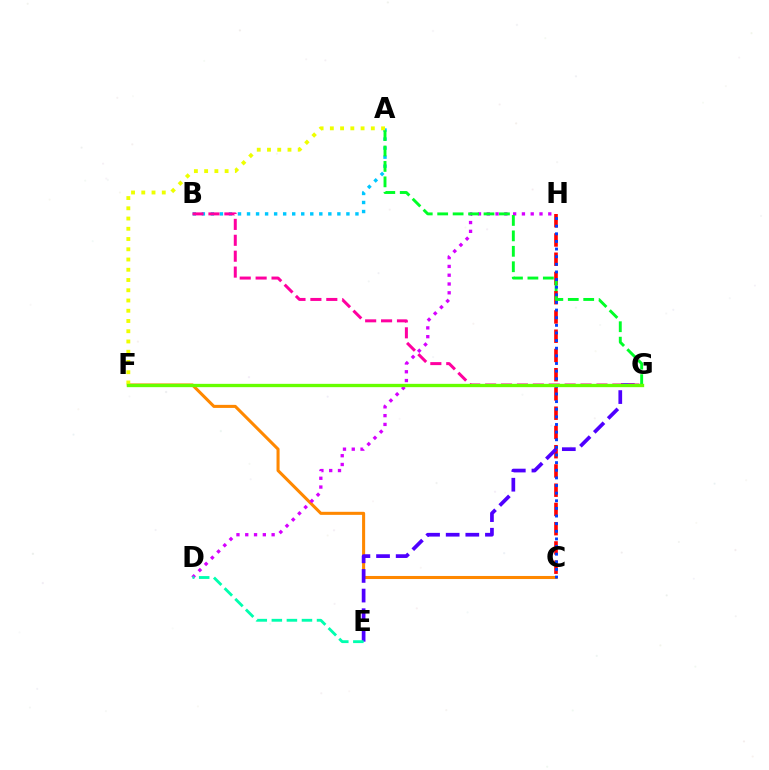{('C', 'H'): [{'color': '#ff0000', 'line_style': 'dashed', 'thickness': 2.61}, {'color': '#003fff', 'line_style': 'dotted', 'thickness': 2.07}], ('C', 'F'): [{'color': '#ff8800', 'line_style': 'solid', 'thickness': 2.2}], ('E', 'G'): [{'color': '#4f00ff', 'line_style': 'dashed', 'thickness': 2.67}], ('D', 'H'): [{'color': '#d600ff', 'line_style': 'dotted', 'thickness': 2.39}], ('A', 'B'): [{'color': '#00c7ff', 'line_style': 'dotted', 'thickness': 2.45}], ('A', 'G'): [{'color': '#00ff27', 'line_style': 'dashed', 'thickness': 2.1}], ('B', 'G'): [{'color': '#ff00a0', 'line_style': 'dashed', 'thickness': 2.16}], ('A', 'F'): [{'color': '#eeff00', 'line_style': 'dotted', 'thickness': 2.78}], ('D', 'E'): [{'color': '#00ffaf', 'line_style': 'dashed', 'thickness': 2.05}], ('F', 'G'): [{'color': '#66ff00', 'line_style': 'solid', 'thickness': 2.39}]}